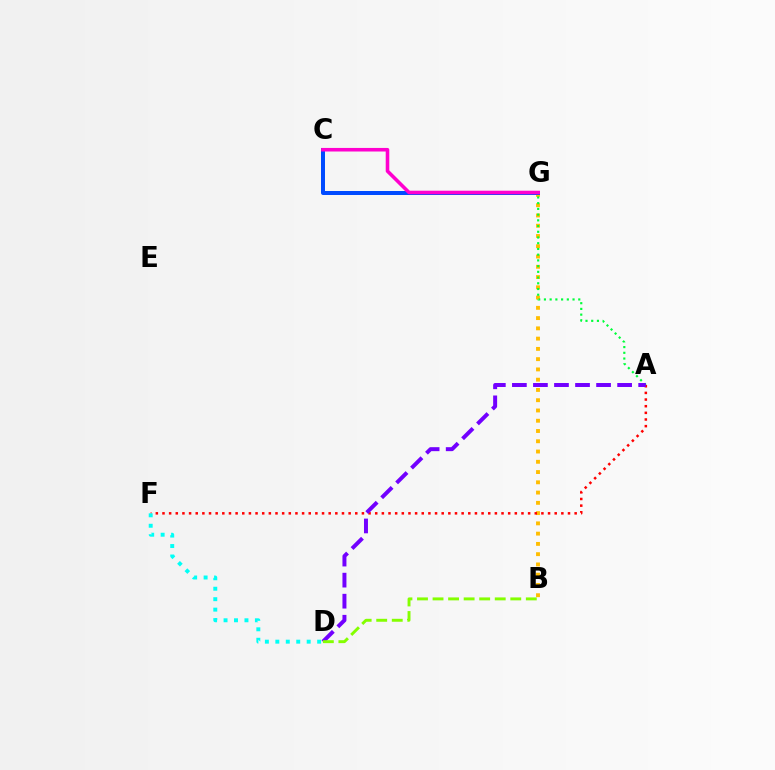{('B', 'G'): [{'color': '#ffbd00', 'line_style': 'dotted', 'thickness': 2.79}], ('A', 'G'): [{'color': '#00ff39', 'line_style': 'dotted', 'thickness': 1.55}], ('A', 'F'): [{'color': '#ff0000', 'line_style': 'dotted', 'thickness': 1.81}], ('C', 'G'): [{'color': '#004bff', 'line_style': 'solid', 'thickness': 2.88}, {'color': '#ff00cf', 'line_style': 'solid', 'thickness': 2.57}], ('A', 'D'): [{'color': '#7200ff', 'line_style': 'dashed', 'thickness': 2.86}], ('D', 'F'): [{'color': '#00fff6', 'line_style': 'dotted', 'thickness': 2.84}], ('B', 'D'): [{'color': '#84ff00', 'line_style': 'dashed', 'thickness': 2.11}]}